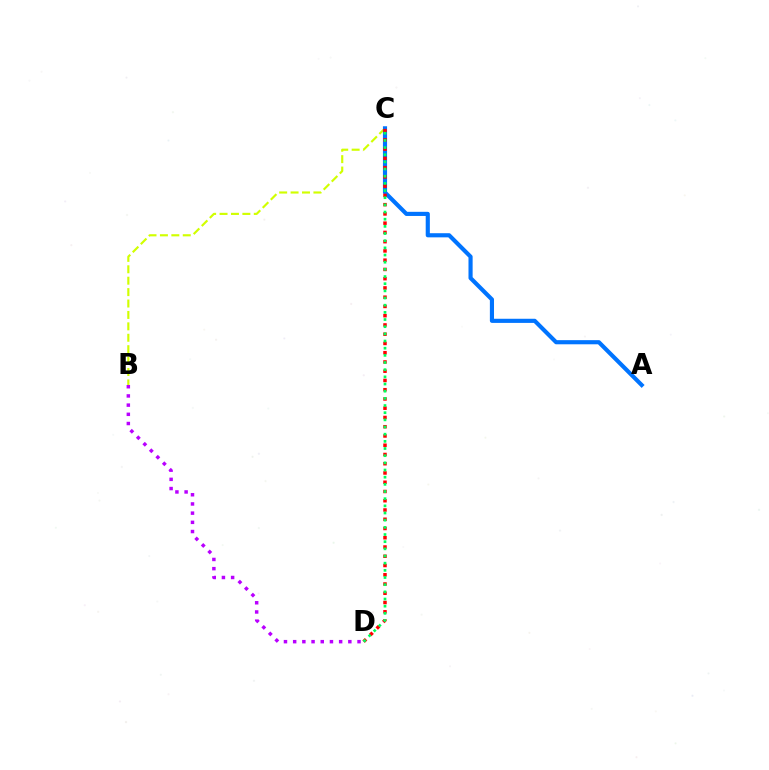{('B', 'C'): [{'color': '#d1ff00', 'line_style': 'dashed', 'thickness': 1.55}], ('A', 'C'): [{'color': '#0074ff', 'line_style': 'solid', 'thickness': 2.98}], ('C', 'D'): [{'color': '#ff0000', 'line_style': 'dotted', 'thickness': 2.51}, {'color': '#00ff5c', 'line_style': 'dotted', 'thickness': 1.95}], ('B', 'D'): [{'color': '#b900ff', 'line_style': 'dotted', 'thickness': 2.5}]}